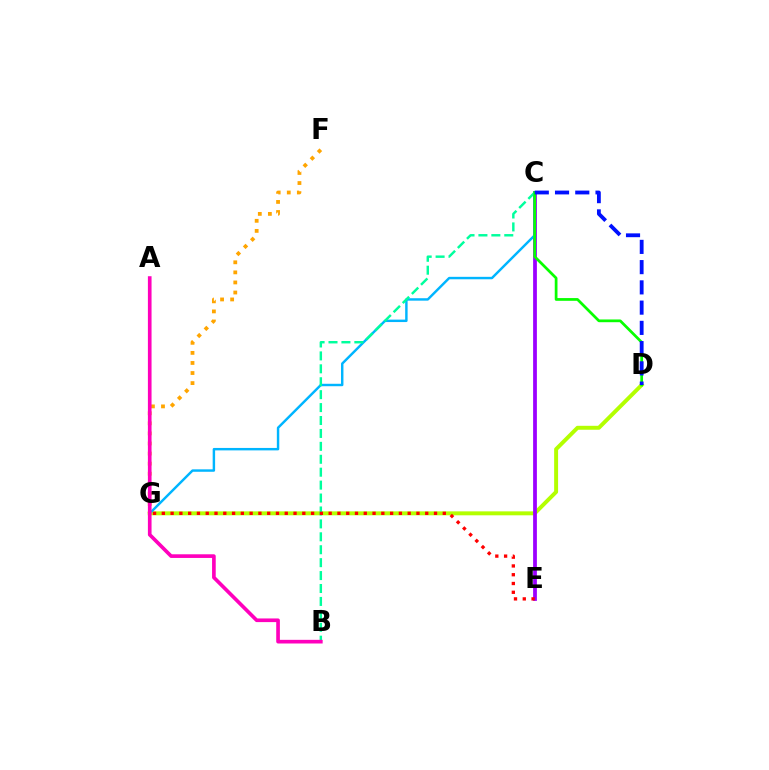{('D', 'G'): [{'color': '#b3ff00', 'line_style': 'solid', 'thickness': 2.84}], ('C', 'E'): [{'color': '#9b00ff', 'line_style': 'solid', 'thickness': 2.71}], ('C', 'G'): [{'color': '#00b5ff', 'line_style': 'solid', 'thickness': 1.76}], ('F', 'G'): [{'color': '#ffa500', 'line_style': 'dotted', 'thickness': 2.74}], ('B', 'C'): [{'color': '#00ff9d', 'line_style': 'dashed', 'thickness': 1.76}], ('E', 'G'): [{'color': '#ff0000', 'line_style': 'dotted', 'thickness': 2.39}], ('C', 'D'): [{'color': '#08ff00', 'line_style': 'solid', 'thickness': 1.97}, {'color': '#0010ff', 'line_style': 'dashed', 'thickness': 2.75}], ('A', 'B'): [{'color': '#ff00bd', 'line_style': 'solid', 'thickness': 2.63}]}